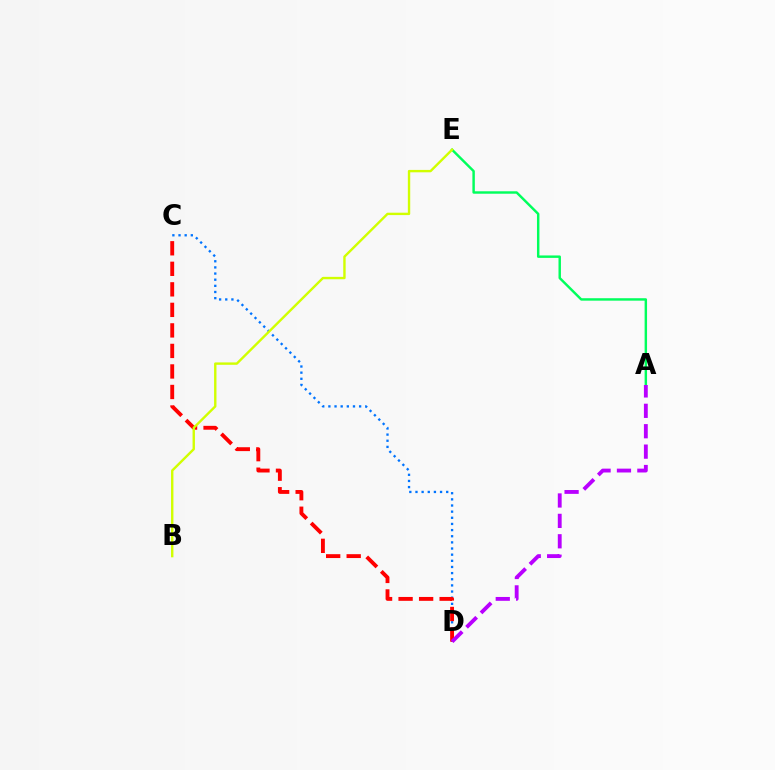{('C', 'D'): [{'color': '#0074ff', 'line_style': 'dotted', 'thickness': 1.67}, {'color': '#ff0000', 'line_style': 'dashed', 'thickness': 2.79}], ('A', 'E'): [{'color': '#00ff5c', 'line_style': 'solid', 'thickness': 1.76}], ('A', 'D'): [{'color': '#b900ff', 'line_style': 'dashed', 'thickness': 2.77}], ('B', 'E'): [{'color': '#d1ff00', 'line_style': 'solid', 'thickness': 1.72}]}